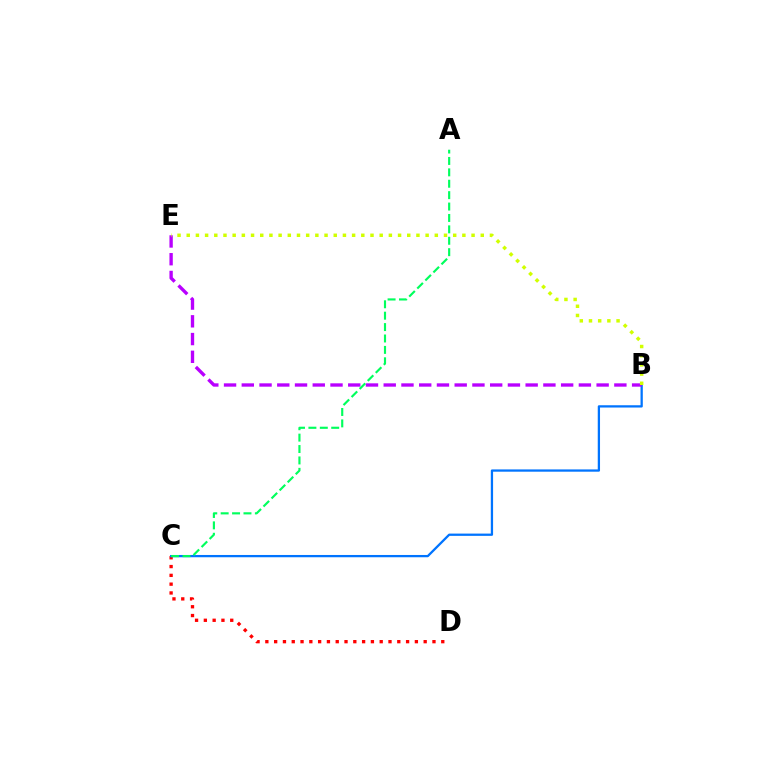{('C', 'D'): [{'color': '#ff0000', 'line_style': 'dotted', 'thickness': 2.39}], ('B', 'C'): [{'color': '#0074ff', 'line_style': 'solid', 'thickness': 1.64}], ('B', 'E'): [{'color': '#b900ff', 'line_style': 'dashed', 'thickness': 2.41}, {'color': '#d1ff00', 'line_style': 'dotted', 'thickness': 2.5}], ('A', 'C'): [{'color': '#00ff5c', 'line_style': 'dashed', 'thickness': 1.55}]}